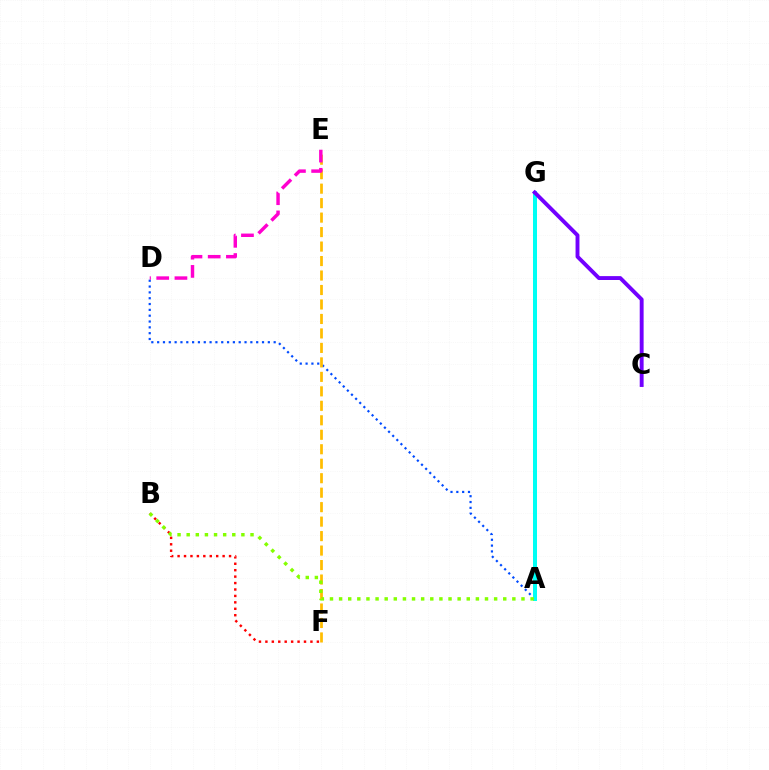{('A', 'D'): [{'color': '#004bff', 'line_style': 'dotted', 'thickness': 1.58}], ('E', 'F'): [{'color': '#ffbd00', 'line_style': 'dashed', 'thickness': 1.97}], ('A', 'G'): [{'color': '#00ff39', 'line_style': 'solid', 'thickness': 2.67}, {'color': '#00fff6', 'line_style': 'solid', 'thickness': 2.85}], ('B', 'F'): [{'color': '#ff0000', 'line_style': 'dotted', 'thickness': 1.75}], ('A', 'B'): [{'color': '#84ff00', 'line_style': 'dotted', 'thickness': 2.48}], ('D', 'E'): [{'color': '#ff00cf', 'line_style': 'dashed', 'thickness': 2.47}], ('C', 'G'): [{'color': '#7200ff', 'line_style': 'solid', 'thickness': 2.8}]}